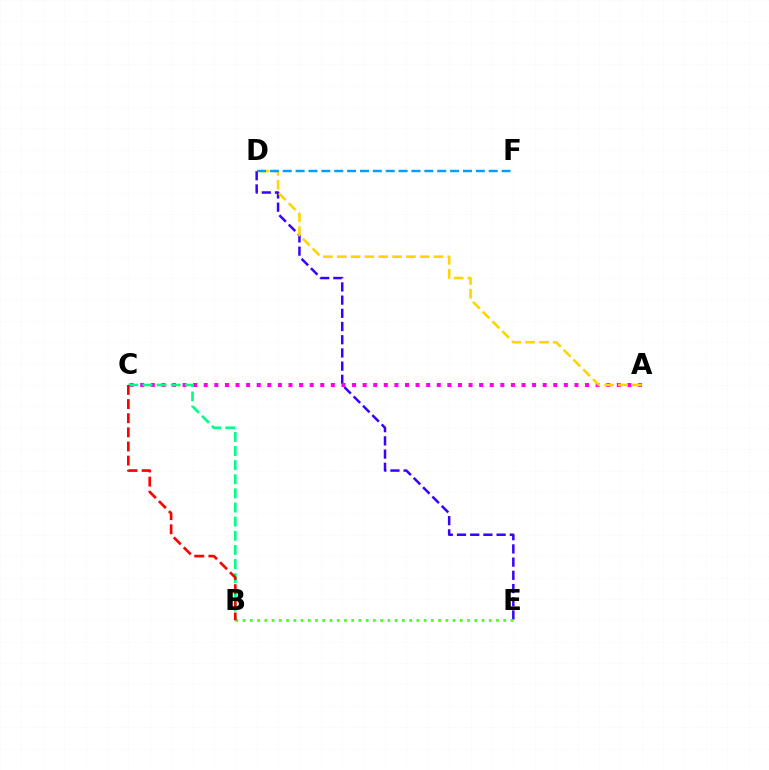{('D', 'E'): [{'color': '#3700ff', 'line_style': 'dashed', 'thickness': 1.79}], ('B', 'E'): [{'color': '#4fff00', 'line_style': 'dotted', 'thickness': 1.97}], ('A', 'C'): [{'color': '#ff00ed', 'line_style': 'dotted', 'thickness': 2.88}], ('B', 'C'): [{'color': '#00ff86', 'line_style': 'dashed', 'thickness': 1.92}, {'color': '#ff0000', 'line_style': 'dashed', 'thickness': 1.92}], ('A', 'D'): [{'color': '#ffd500', 'line_style': 'dashed', 'thickness': 1.88}], ('D', 'F'): [{'color': '#009eff', 'line_style': 'dashed', 'thickness': 1.75}]}